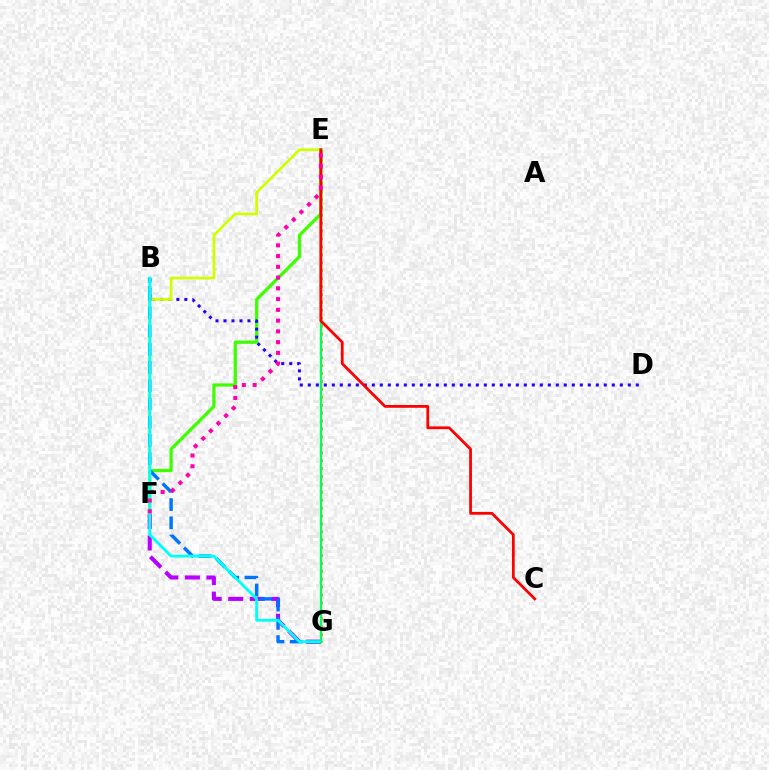{('E', 'G'): [{'color': '#ff9400', 'line_style': 'dotted', 'thickness': 2.15}, {'color': '#00ff5c', 'line_style': 'solid', 'thickness': 1.67}], ('E', 'F'): [{'color': '#3dff00', 'line_style': 'solid', 'thickness': 2.32}, {'color': '#d1ff00', 'line_style': 'solid', 'thickness': 1.95}, {'color': '#ff00ac', 'line_style': 'dotted', 'thickness': 2.92}], ('F', 'G'): [{'color': '#b900ff', 'line_style': 'dashed', 'thickness': 2.93}], ('B', 'D'): [{'color': '#2500ff', 'line_style': 'dotted', 'thickness': 2.17}], ('B', 'G'): [{'color': '#0074ff', 'line_style': 'dashed', 'thickness': 2.48}, {'color': '#00fff6', 'line_style': 'solid', 'thickness': 2.07}], ('C', 'E'): [{'color': '#ff0000', 'line_style': 'solid', 'thickness': 2.0}]}